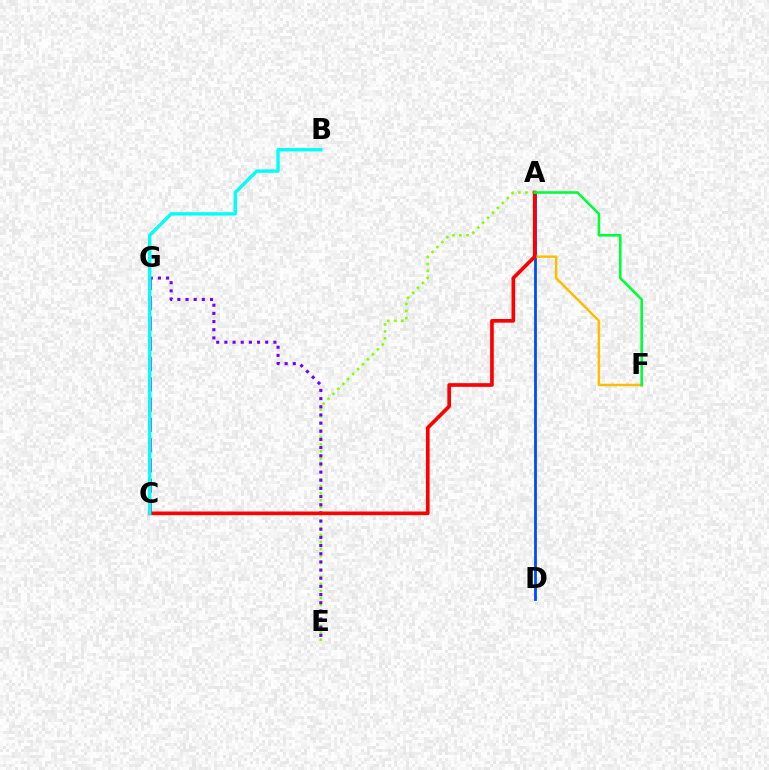{('C', 'G'): [{'color': '#ff00cf', 'line_style': 'dashed', 'thickness': 2.75}], ('A', 'E'): [{'color': '#84ff00', 'line_style': 'dotted', 'thickness': 1.9}], ('A', 'D'): [{'color': '#004bff', 'line_style': 'solid', 'thickness': 2.0}], ('E', 'G'): [{'color': '#7200ff', 'line_style': 'dotted', 'thickness': 2.22}], ('A', 'F'): [{'color': '#ffbd00', 'line_style': 'solid', 'thickness': 1.78}, {'color': '#00ff39', 'line_style': 'solid', 'thickness': 1.88}], ('A', 'C'): [{'color': '#ff0000', 'line_style': 'solid', 'thickness': 2.64}], ('B', 'C'): [{'color': '#00fff6', 'line_style': 'solid', 'thickness': 2.43}]}